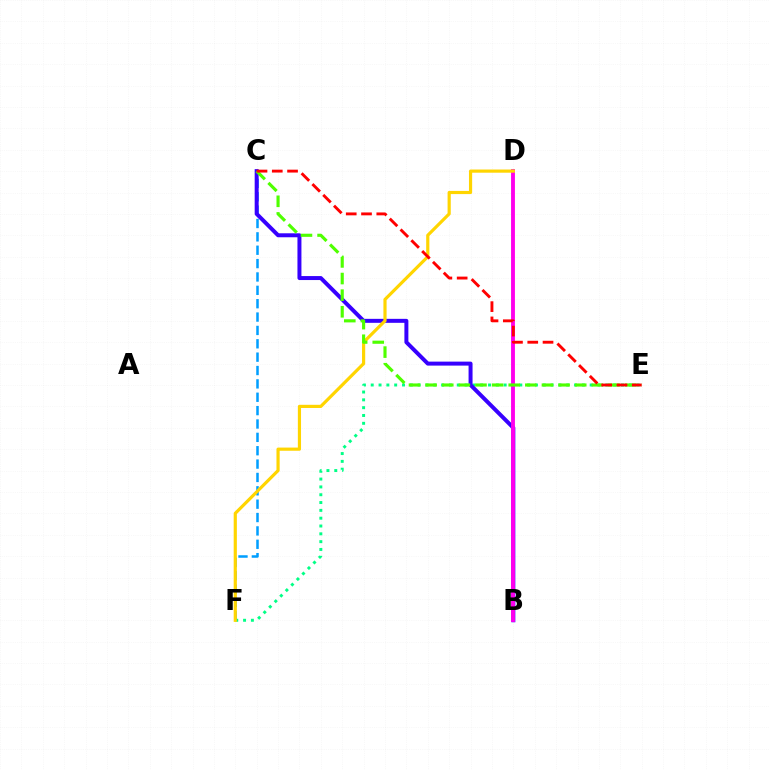{('E', 'F'): [{'color': '#00ff86', 'line_style': 'dotted', 'thickness': 2.12}], ('C', 'F'): [{'color': '#009eff', 'line_style': 'dashed', 'thickness': 1.82}], ('B', 'C'): [{'color': '#3700ff', 'line_style': 'solid', 'thickness': 2.87}], ('B', 'D'): [{'color': '#ff00ed', 'line_style': 'solid', 'thickness': 2.78}], ('D', 'F'): [{'color': '#ffd500', 'line_style': 'solid', 'thickness': 2.29}], ('C', 'E'): [{'color': '#4fff00', 'line_style': 'dashed', 'thickness': 2.26}, {'color': '#ff0000', 'line_style': 'dashed', 'thickness': 2.08}]}